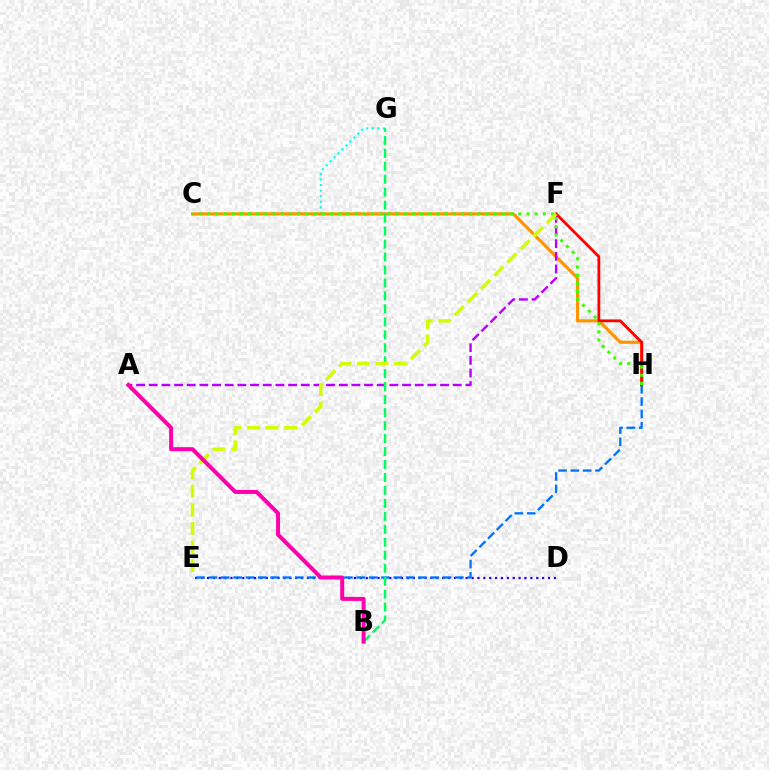{('C', 'G'): [{'color': '#00fff6', 'line_style': 'dotted', 'thickness': 1.51}], ('D', 'E'): [{'color': '#2500ff', 'line_style': 'dotted', 'thickness': 1.6}], ('C', 'H'): [{'color': '#ff9400', 'line_style': 'solid', 'thickness': 2.26}, {'color': '#3dff00', 'line_style': 'dotted', 'thickness': 2.22}], ('A', 'F'): [{'color': '#b900ff', 'line_style': 'dashed', 'thickness': 1.72}], ('F', 'H'): [{'color': '#ff0000', 'line_style': 'solid', 'thickness': 2.03}], ('E', 'H'): [{'color': '#0074ff', 'line_style': 'dashed', 'thickness': 1.67}], ('B', 'G'): [{'color': '#00ff5c', 'line_style': 'dashed', 'thickness': 1.76}], ('E', 'F'): [{'color': '#d1ff00', 'line_style': 'dashed', 'thickness': 2.53}], ('A', 'B'): [{'color': '#ff00ac', 'line_style': 'solid', 'thickness': 2.88}]}